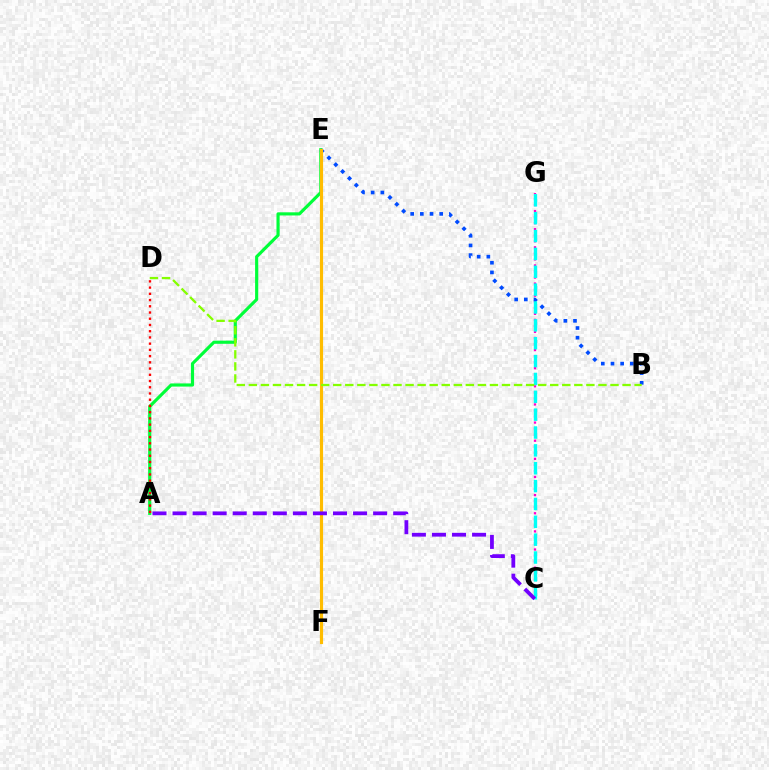{('C', 'G'): [{'color': '#ff00cf', 'line_style': 'dotted', 'thickness': 1.64}, {'color': '#00fff6', 'line_style': 'dashed', 'thickness': 2.43}], ('A', 'E'): [{'color': '#00ff39', 'line_style': 'solid', 'thickness': 2.27}], ('B', 'E'): [{'color': '#004bff', 'line_style': 'dotted', 'thickness': 2.63}], ('E', 'F'): [{'color': '#ffbd00', 'line_style': 'solid', 'thickness': 2.26}], ('B', 'D'): [{'color': '#84ff00', 'line_style': 'dashed', 'thickness': 1.64}], ('A', 'D'): [{'color': '#ff0000', 'line_style': 'dotted', 'thickness': 1.69}], ('A', 'C'): [{'color': '#7200ff', 'line_style': 'dashed', 'thickness': 2.72}]}